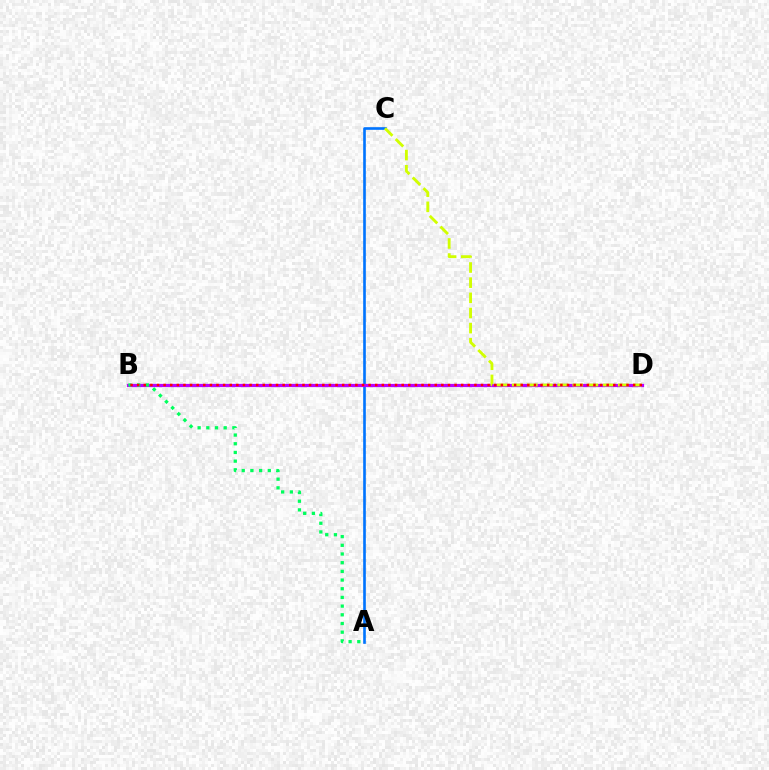{('A', 'C'): [{'color': '#0074ff', 'line_style': 'solid', 'thickness': 1.9}], ('B', 'D'): [{'color': '#b900ff', 'line_style': 'solid', 'thickness': 2.33}, {'color': '#ff0000', 'line_style': 'dotted', 'thickness': 1.8}], ('C', 'D'): [{'color': '#d1ff00', 'line_style': 'dashed', 'thickness': 2.06}], ('A', 'B'): [{'color': '#00ff5c', 'line_style': 'dotted', 'thickness': 2.36}]}